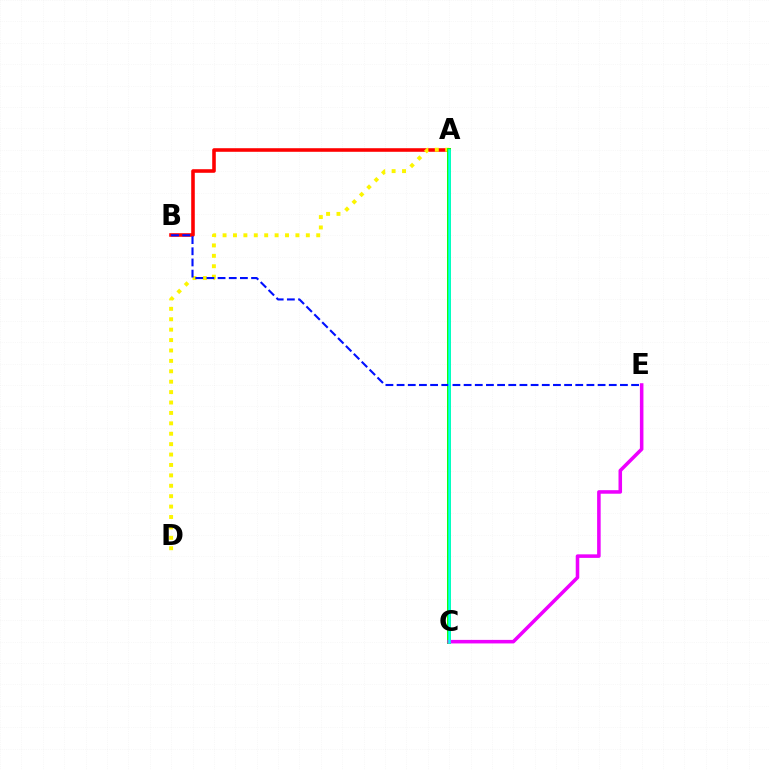{('A', 'B'): [{'color': '#ff0000', 'line_style': 'solid', 'thickness': 2.58}], ('A', 'D'): [{'color': '#fcf500', 'line_style': 'dotted', 'thickness': 2.83}], ('A', 'C'): [{'color': '#08ff00', 'line_style': 'solid', 'thickness': 2.79}, {'color': '#00fff6', 'line_style': 'solid', 'thickness': 1.81}], ('B', 'E'): [{'color': '#0010ff', 'line_style': 'dashed', 'thickness': 1.52}], ('C', 'E'): [{'color': '#ee00ff', 'line_style': 'solid', 'thickness': 2.55}]}